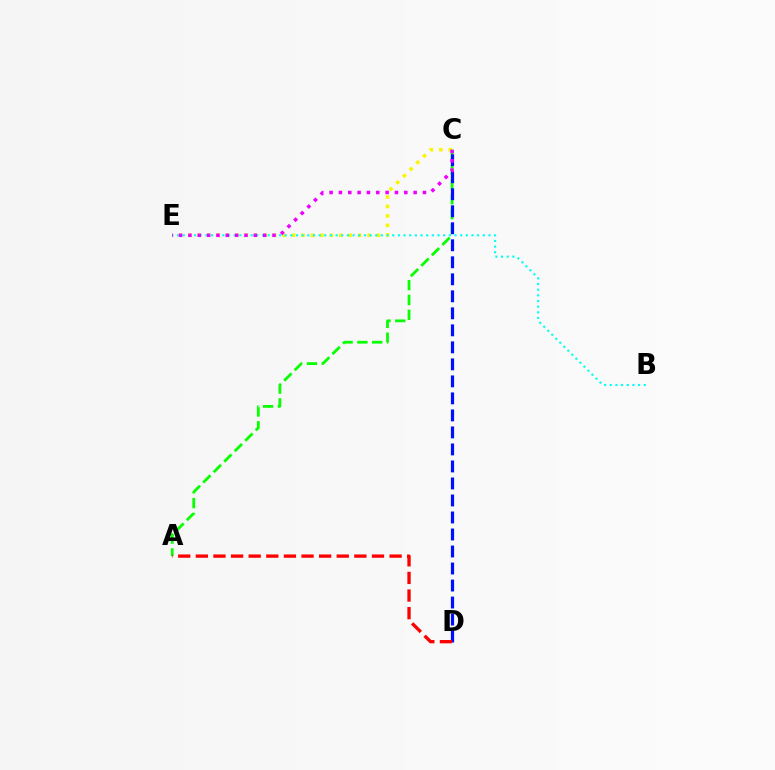{('C', 'E'): [{'color': '#fcf500', 'line_style': 'dotted', 'thickness': 2.57}, {'color': '#ee00ff', 'line_style': 'dotted', 'thickness': 2.54}], ('A', 'C'): [{'color': '#08ff00', 'line_style': 'dashed', 'thickness': 2.01}], ('B', 'E'): [{'color': '#00fff6', 'line_style': 'dotted', 'thickness': 1.54}], ('C', 'D'): [{'color': '#0010ff', 'line_style': 'dashed', 'thickness': 2.31}], ('A', 'D'): [{'color': '#ff0000', 'line_style': 'dashed', 'thickness': 2.39}]}